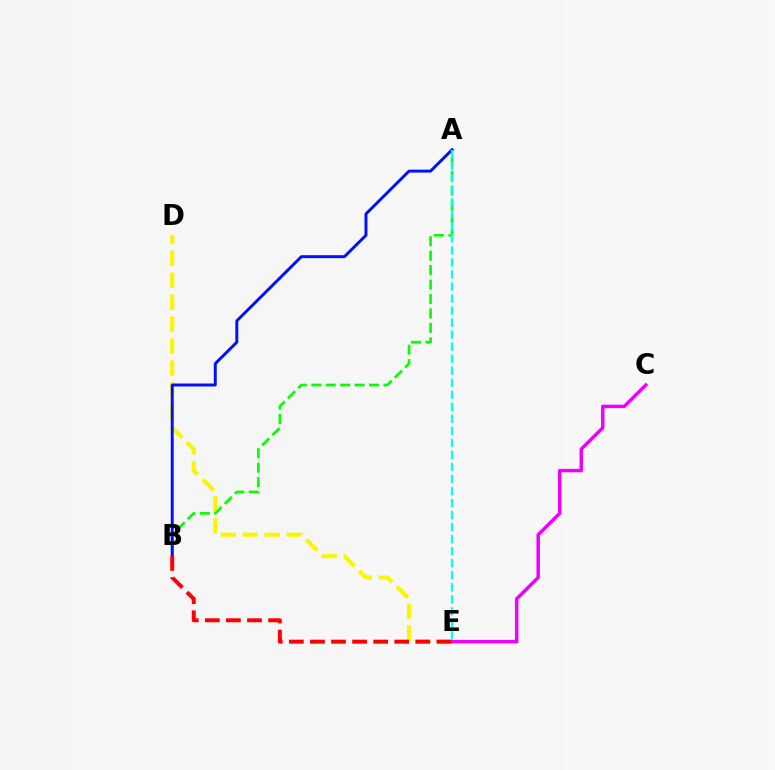{('D', 'E'): [{'color': '#fcf500', 'line_style': 'dashed', 'thickness': 2.98}], ('A', 'B'): [{'color': '#08ff00', 'line_style': 'dashed', 'thickness': 1.96}, {'color': '#0010ff', 'line_style': 'solid', 'thickness': 2.13}], ('C', 'E'): [{'color': '#ee00ff', 'line_style': 'solid', 'thickness': 2.49}], ('B', 'E'): [{'color': '#ff0000', 'line_style': 'dashed', 'thickness': 2.86}], ('A', 'E'): [{'color': '#00fff6', 'line_style': 'dashed', 'thickness': 1.63}]}